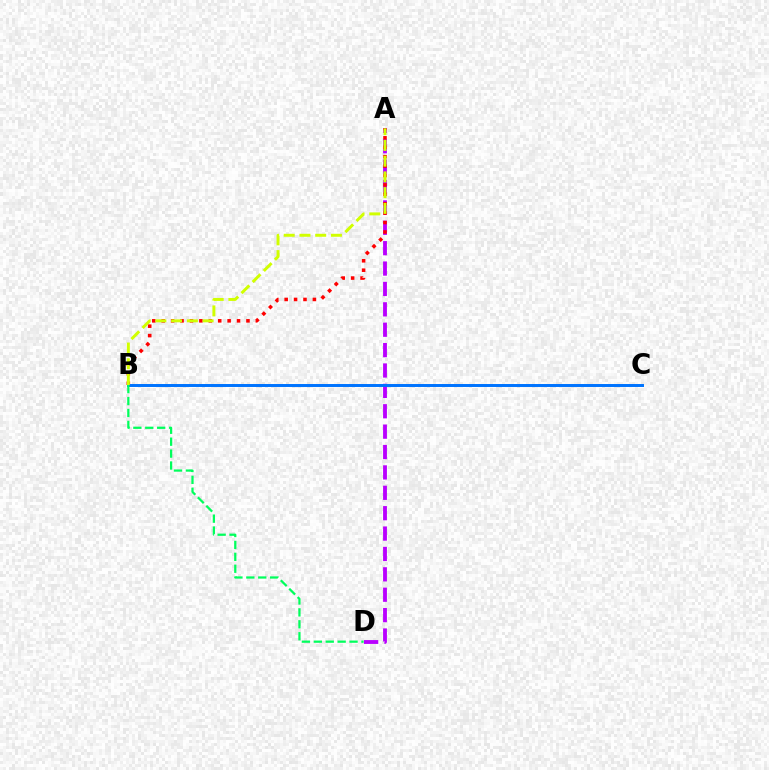{('A', 'D'): [{'color': '#b900ff', 'line_style': 'dashed', 'thickness': 2.77}], ('A', 'B'): [{'color': '#ff0000', 'line_style': 'dotted', 'thickness': 2.56}, {'color': '#d1ff00', 'line_style': 'dashed', 'thickness': 2.14}], ('B', 'C'): [{'color': '#0074ff', 'line_style': 'solid', 'thickness': 2.14}], ('B', 'D'): [{'color': '#00ff5c', 'line_style': 'dashed', 'thickness': 1.62}]}